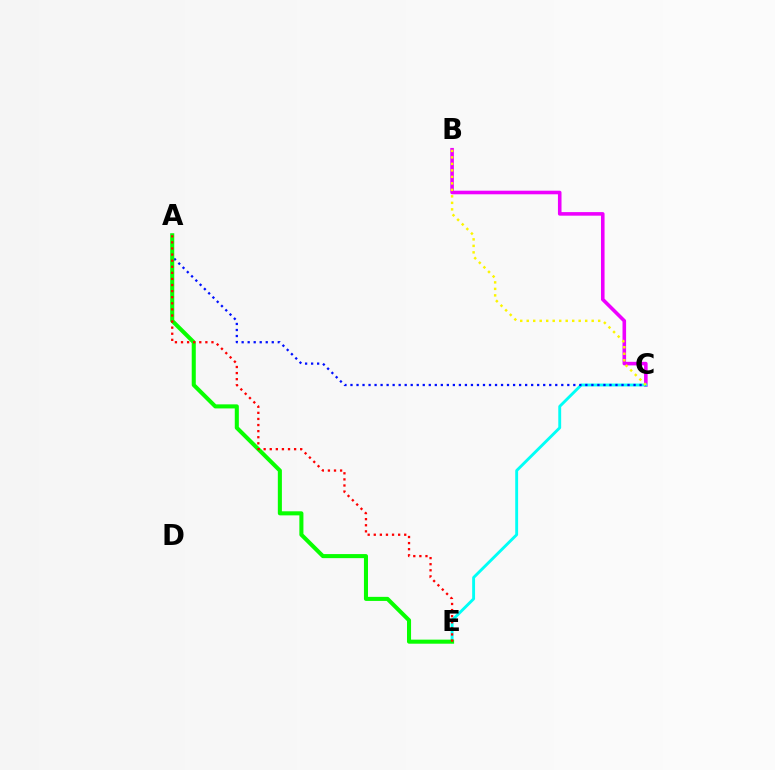{('B', 'C'): [{'color': '#ee00ff', 'line_style': 'solid', 'thickness': 2.57}, {'color': '#fcf500', 'line_style': 'dotted', 'thickness': 1.77}], ('C', 'E'): [{'color': '#00fff6', 'line_style': 'solid', 'thickness': 2.07}], ('A', 'C'): [{'color': '#0010ff', 'line_style': 'dotted', 'thickness': 1.64}], ('A', 'E'): [{'color': '#08ff00', 'line_style': 'solid', 'thickness': 2.93}, {'color': '#ff0000', 'line_style': 'dotted', 'thickness': 1.65}]}